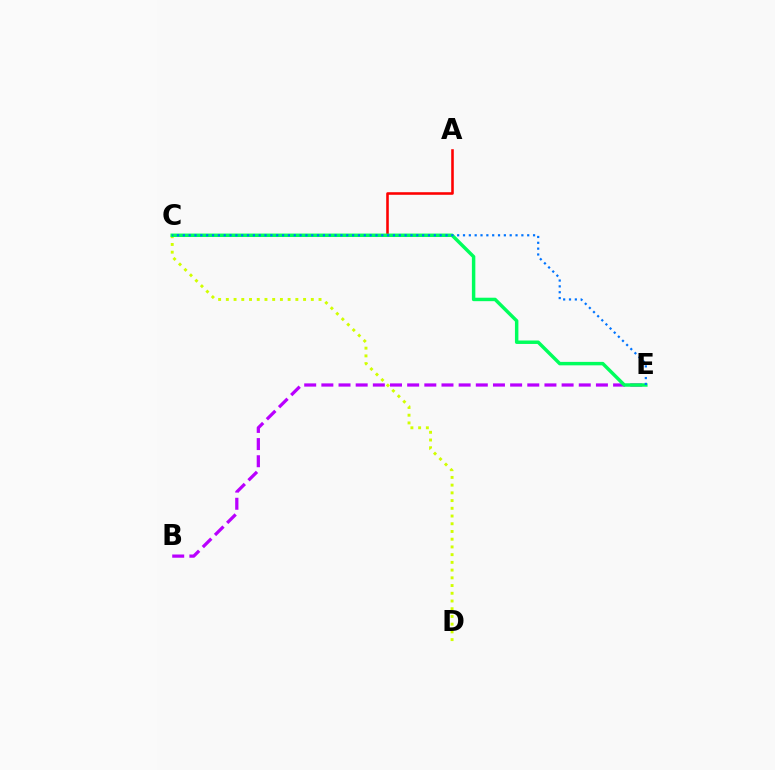{('A', 'C'): [{'color': '#ff0000', 'line_style': 'solid', 'thickness': 1.85}], ('B', 'E'): [{'color': '#b900ff', 'line_style': 'dashed', 'thickness': 2.33}], ('C', 'D'): [{'color': '#d1ff00', 'line_style': 'dotted', 'thickness': 2.1}], ('C', 'E'): [{'color': '#00ff5c', 'line_style': 'solid', 'thickness': 2.49}, {'color': '#0074ff', 'line_style': 'dotted', 'thickness': 1.59}]}